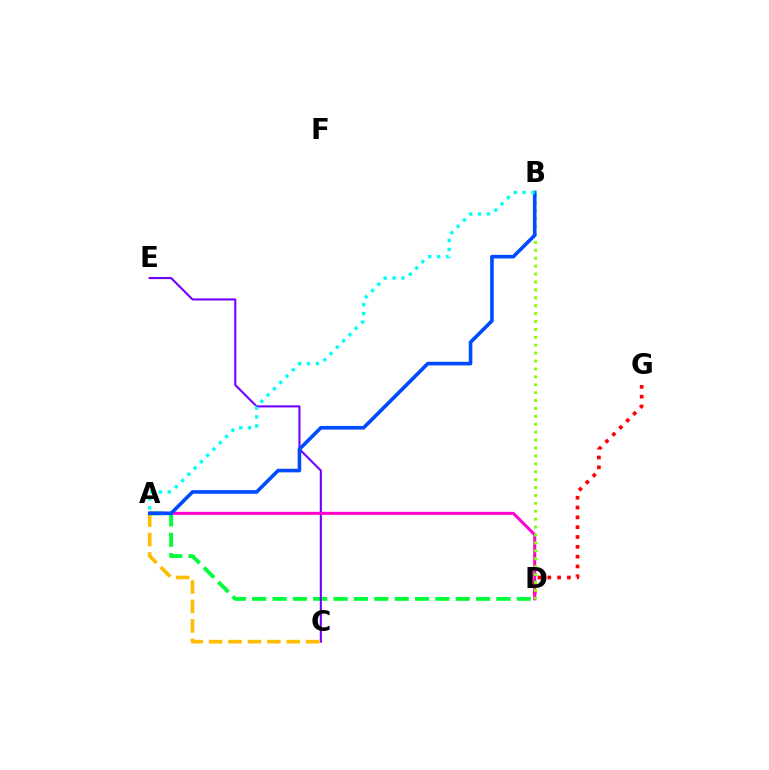{('A', 'D'): [{'color': '#00ff39', 'line_style': 'dashed', 'thickness': 2.77}, {'color': '#ff00cf', 'line_style': 'solid', 'thickness': 2.16}], ('C', 'E'): [{'color': '#7200ff', 'line_style': 'solid', 'thickness': 1.5}], ('D', 'G'): [{'color': '#ff0000', 'line_style': 'dotted', 'thickness': 2.67}], ('A', 'C'): [{'color': '#ffbd00', 'line_style': 'dashed', 'thickness': 2.64}], ('B', 'D'): [{'color': '#84ff00', 'line_style': 'dotted', 'thickness': 2.15}], ('A', 'B'): [{'color': '#004bff', 'line_style': 'solid', 'thickness': 2.6}, {'color': '#00fff6', 'line_style': 'dotted', 'thickness': 2.42}]}